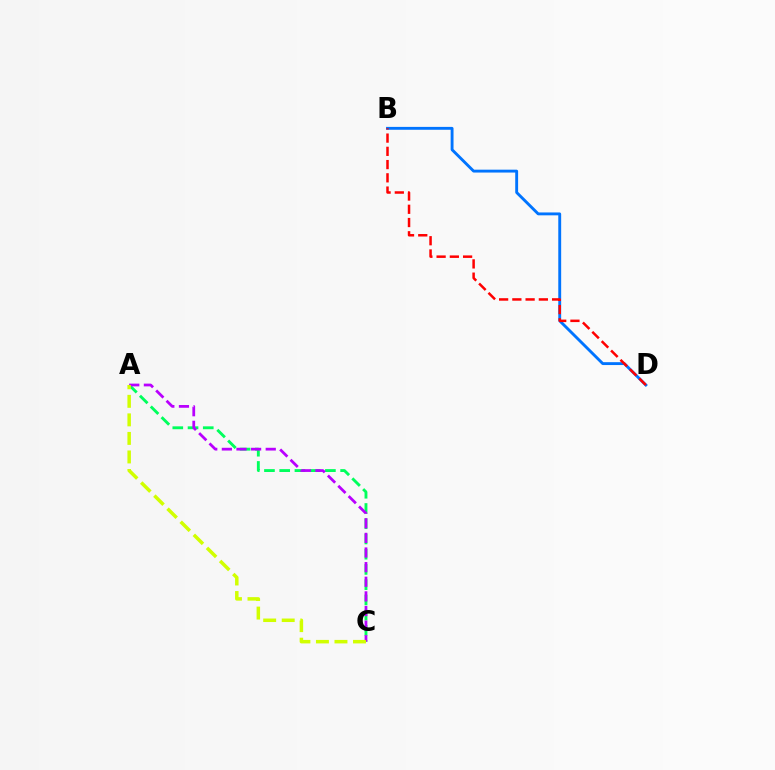{('B', 'D'): [{'color': '#0074ff', 'line_style': 'solid', 'thickness': 2.07}, {'color': '#ff0000', 'line_style': 'dashed', 'thickness': 1.8}], ('A', 'C'): [{'color': '#00ff5c', 'line_style': 'dashed', 'thickness': 2.07}, {'color': '#b900ff', 'line_style': 'dashed', 'thickness': 1.99}, {'color': '#d1ff00', 'line_style': 'dashed', 'thickness': 2.52}]}